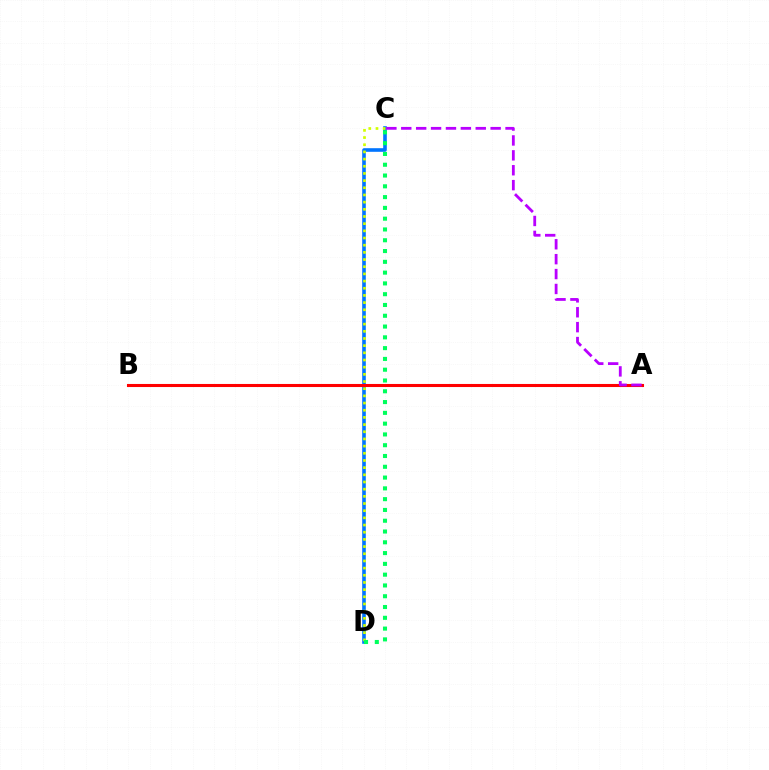{('C', 'D'): [{'color': '#0074ff', 'line_style': 'solid', 'thickness': 2.6}, {'color': '#d1ff00', 'line_style': 'dotted', 'thickness': 1.95}, {'color': '#00ff5c', 'line_style': 'dotted', 'thickness': 2.93}], ('A', 'B'): [{'color': '#ff0000', 'line_style': 'solid', 'thickness': 2.21}], ('A', 'C'): [{'color': '#b900ff', 'line_style': 'dashed', 'thickness': 2.02}]}